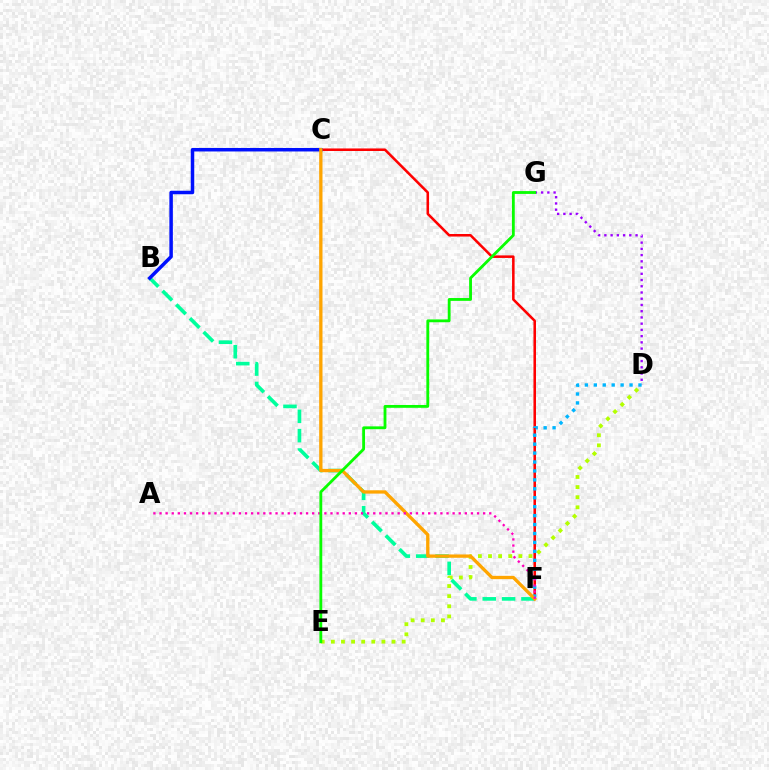{('D', 'E'): [{'color': '#b3ff00', 'line_style': 'dotted', 'thickness': 2.75}], ('D', 'G'): [{'color': '#9b00ff', 'line_style': 'dotted', 'thickness': 1.69}], ('B', 'F'): [{'color': '#00ff9d', 'line_style': 'dashed', 'thickness': 2.63}], ('C', 'F'): [{'color': '#ff0000', 'line_style': 'solid', 'thickness': 1.83}, {'color': '#ffa500', 'line_style': 'solid', 'thickness': 2.39}], ('B', 'C'): [{'color': '#0010ff', 'line_style': 'solid', 'thickness': 2.52}], ('D', 'F'): [{'color': '#00b5ff', 'line_style': 'dotted', 'thickness': 2.43}], ('A', 'F'): [{'color': '#ff00bd', 'line_style': 'dotted', 'thickness': 1.66}], ('E', 'G'): [{'color': '#08ff00', 'line_style': 'solid', 'thickness': 2.03}]}